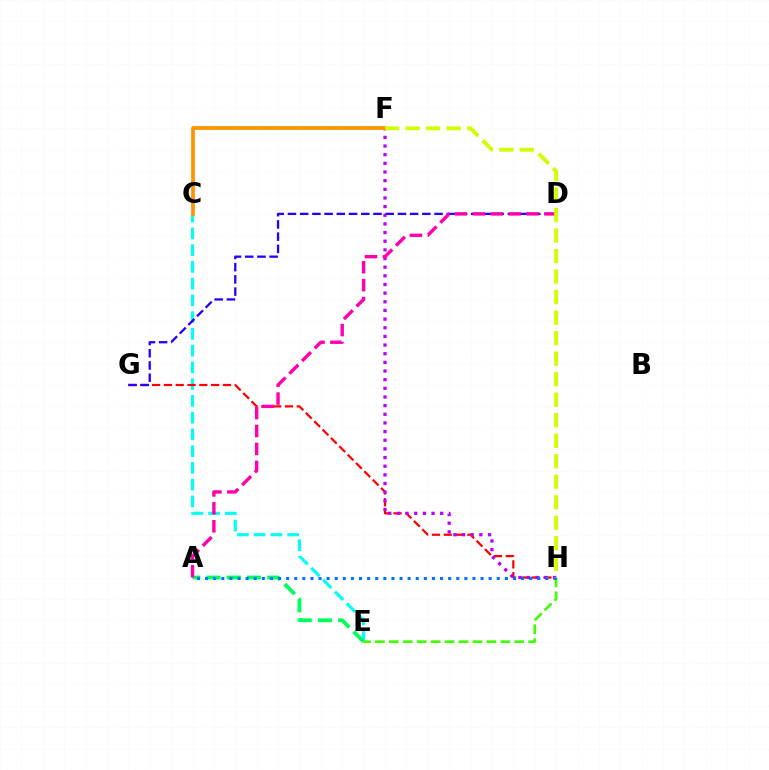{('C', 'E'): [{'color': '#00fff6', 'line_style': 'dashed', 'thickness': 2.28}], ('A', 'E'): [{'color': '#00ff5c', 'line_style': 'dashed', 'thickness': 2.75}], ('G', 'H'): [{'color': '#ff0000', 'line_style': 'dashed', 'thickness': 1.6}], ('E', 'H'): [{'color': '#3dff00', 'line_style': 'dashed', 'thickness': 1.89}], ('F', 'H'): [{'color': '#b900ff', 'line_style': 'dotted', 'thickness': 2.35}, {'color': '#d1ff00', 'line_style': 'dashed', 'thickness': 2.79}], ('D', 'G'): [{'color': '#2500ff', 'line_style': 'dashed', 'thickness': 1.66}], ('A', 'D'): [{'color': '#ff00ac', 'line_style': 'dashed', 'thickness': 2.44}], ('A', 'H'): [{'color': '#0074ff', 'line_style': 'dotted', 'thickness': 2.2}], ('C', 'F'): [{'color': '#ff9400', 'line_style': 'solid', 'thickness': 2.69}]}